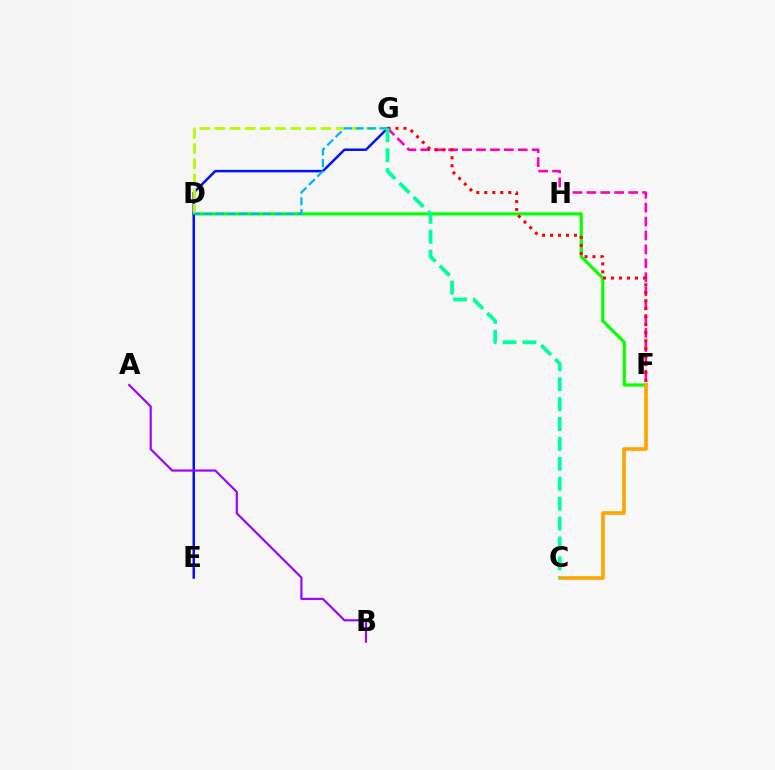{('D', 'F'): [{'color': '#08ff00', 'line_style': 'solid', 'thickness': 2.28}], ('F', 'G'): [{'color': '#ff00bd', 'line_style': 'dashed', 'thickness': 1.89}, {'color': '#ff0000', 'line_style': 'dotted', 'thickness': 2.17}], ('E', 'G'): [{'color': '#0010ff', 'line_style': 'solid', 'thickness': 1.79}], ('D', 'G'): [{'color': '#b3ff00', 'line_style': 'dashed', 'thickness': 2.06}, {'color': '#00b5ff', 'line_style': 'dashed', 'thickness': 1.6}], ('A', 'B'): [{'color': '#9b00ff', 'line_style': 'solid', 'thickness': 1.53}], ('C', 'F'): [{'color': '#ffa500', 'line_style': 'solid', 'thickness': 2.63}], ('C', 'G'): [{'color': '#00ff9d', 'line_style': 'dashed', 'thickness': 2.7}]}